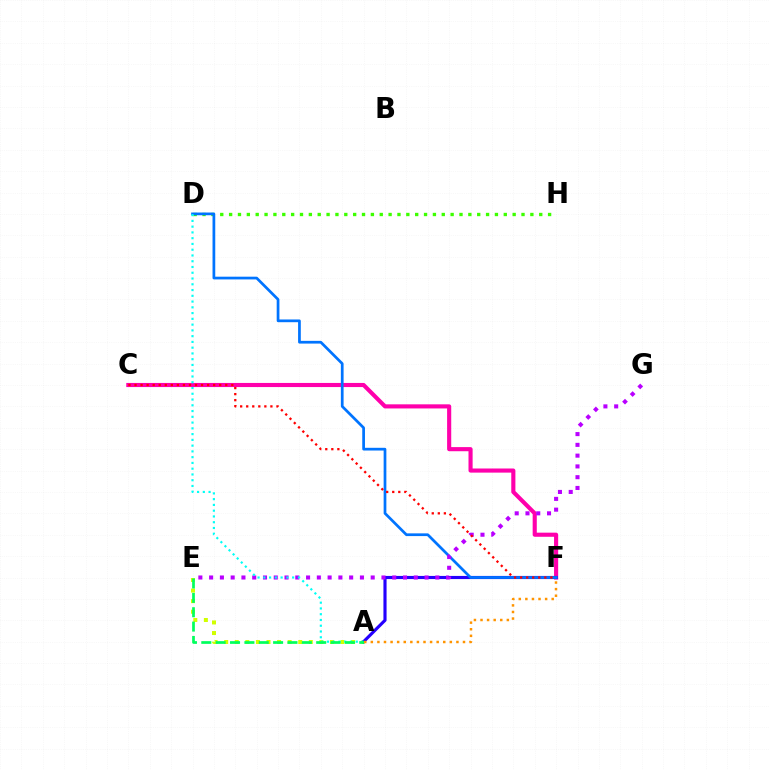{('C', 'F'): [{'color': '#ff00ac', 'line_style': 'solid', 'thickness': 2.97}, {'color': '#ff0000', 'line_style': 'dotted', 'thickness': 1.64}], ('A', 'E'): [{'color': '#d1ff00', 'line_style': 'dotted', 'thickness': 2.87}, {'color': '#00ff5c', 'line_style': 'dashed', 'thickness': 1.95}], ('D', 'H'): [{'color': '#3dff00', 'line_style': 'dotted', 'thickness': 2.41}], ('A', 'F'): [{'color': '#2500ff', 'line_style': 'solid', 'thickness': 2.26}, {'color': '#ff9400', 'line_style': 'dotted', 'thickness': 1.79}], ('D', 'F'): [{'color': '#0074ff', 'line_style': 'solid', 'thickness': 1.96}], ('E', 'G'): [{'color': '#b900ff', 'line_style': 'dotted', 'thickness': 2.93}], ('A', 'D'): [{'color': '#00fff6', 'line_style': 'dotted', 'thickness': 1.57}]}